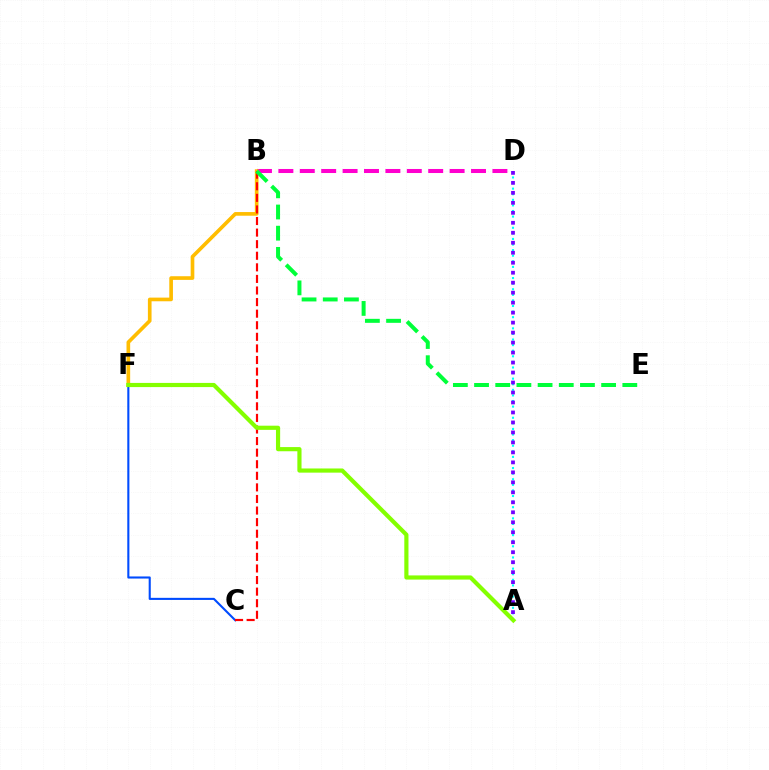{('B', 'D'): [{'color': '#ff00cf', 'line_style': 'dashed', 'thickness': 2.91}], ('C', 'F'): [{'color': '#004bff', 'line_style': 'solid', 'thickness': 1.51}], ('A', 'D'): [{'color': '#00fff6', 'line_style': 'dotted', 'thickness': 1.52}, {'color': '#7200ff', 'line_style': 'dotted', 'thickness': 2.71}], ('B', 'F'): [{'color': '#ffbd00', 'line_style': 'solid', 'thickness': 2.63}], ('B', 'C'): [{'color': '#ff0000', 'line_style': 'dashed', 'thickness': 1.57}], ('A', 'F'): [{'color': '#84ff00', 'line_style': 'solid', 'thickness': 3.0}], ('B', 'E'): [{'color': '#00ff39', 'line_style': 'dashed', 'thickness': 2.88}]}